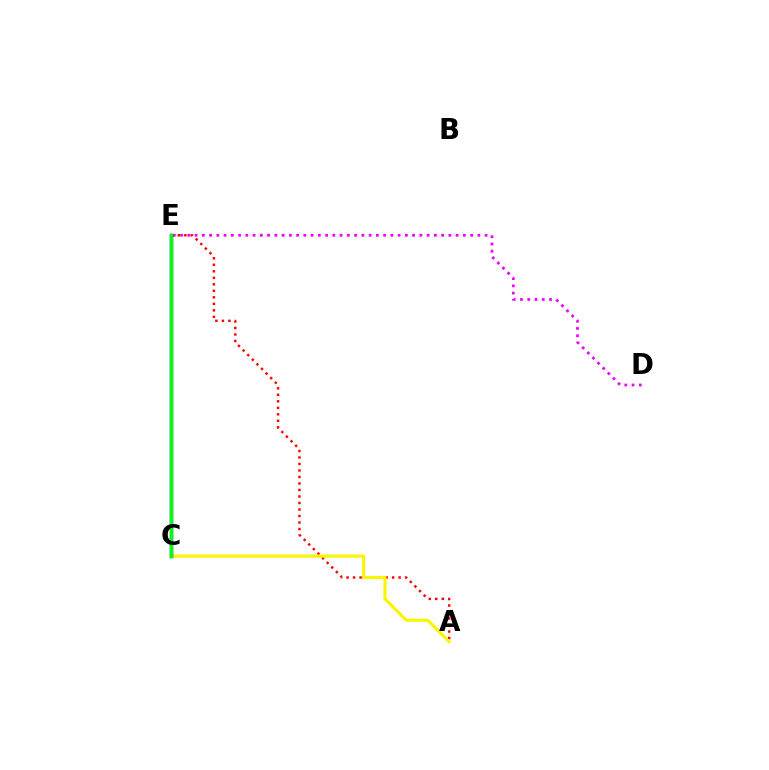{('D', 'E'): [{'color': '#ee00ff', 'line_style': 'dotted', 'thickness': 1.97}], ('A', 'E'): [{'color': '#ff0000', 'line_style': 'dotted', 'thickness': 1.77}], ('A', 'C'): [{'color': '#fcf500', 'line_style': 'solid', 'thickness': 2.25}], ('C', 'E'): [{'color': '#00fff6', 'line_style': 'solid', 'thickness': 1.51}, {'color': '#0010ff', 'line_style': 'solid', 'thickness': 2.45}, {'color': '#08ff00', 'line_style': 'solid', 'thickness': 2.44}]}